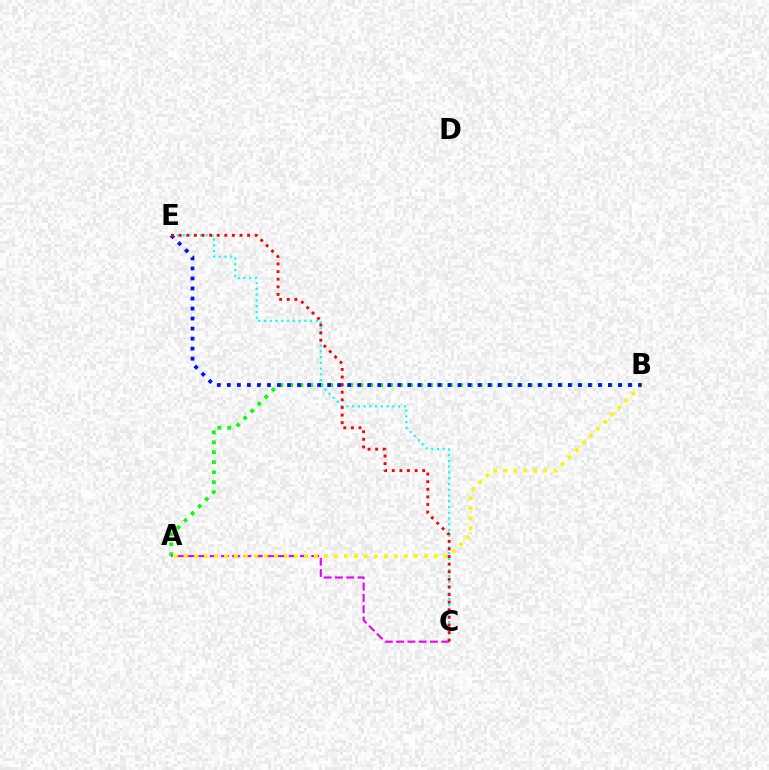{('A', 'B'): [{'color': '#08ff00', 'line_style': 'dotted', 'thickness': 2.71}, {'color': '#fcf500', 'line_style': 'dotted', 'thickness': 2.72}], ('A', 'C'): [{'color': '#ee00ff', 'line_style': 'dashed', 'thickness': 1.53}], ('C', 'E'): [{'color': '#00fff6', 'line_style': 'dotted', 'thickness': 1.56}, {'color': '#ff0000', 'line_style': 'dotted', 'thickness': 2.07}], ('B', 'E'): [{'color': '#0010ff', 'line_style': 'dotted', 'thickness': 2.72}]}